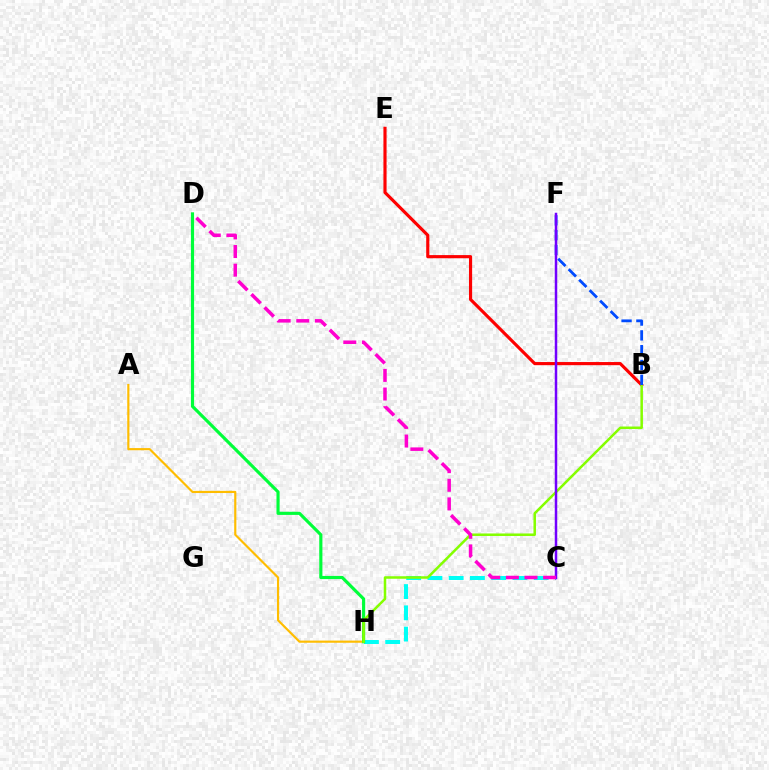{('C', 'H'): [{'color': '#00fff6', 'line_style': 'dashed', 'thickness': 2.89}], ('A', 'H'): [{'color': '#ffbd00', 'line_style': 'solid', 'thickness': 1.56}], ('D', 'H'): [{'color': '#00ff39', 'line_style': 'solid', 'thickness': 2.26}], ('B', 'E'): [{'color': '#ff0000', 'line_style': 'solid', 'thickness': 2.27}], ('B', 'H'): [{'color': '#84ff00', 'line_style': 'solid', 'thickness': 1.81}], ('B', 'F'): [{'color': '#004bff', 'line_style': 'dashed', 'thickness': 2.01}], ('C', 'F'): [{'color': '#7200ff', 'line_style': 'solid', 'thickness': 1.8}], ('C', 'D'): [{'color': '#ff00cf', 'line_style': 'dashed', 'thickness': 2.53}]}